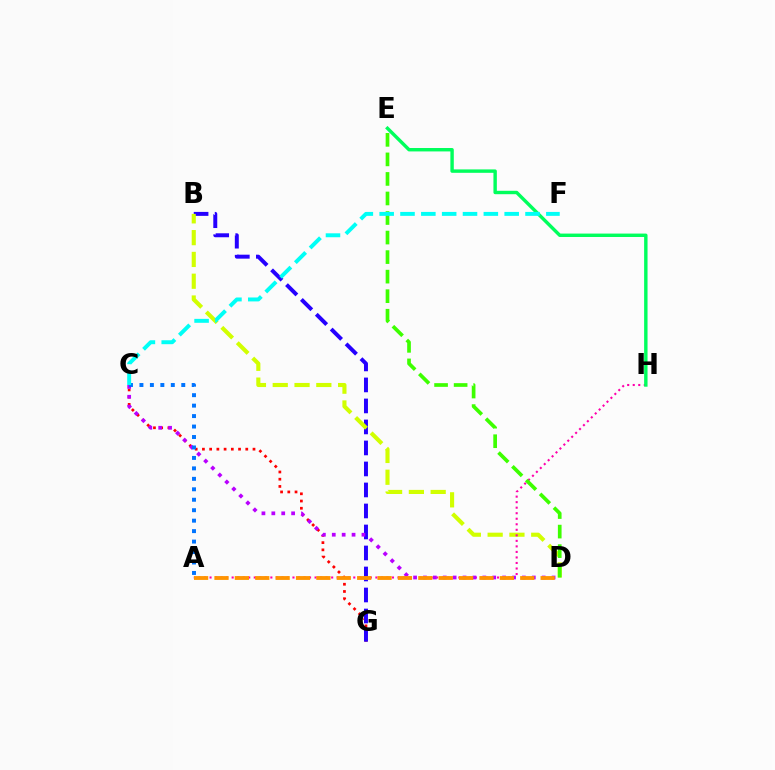{('C', 'G'): [{'color': '#ff0000', 'line_style': 'dotted', 'thickness': 1.96}], ('B', 'G'): [{'color': '#2500ff', 'line_style': 'dashed', 'thickness': 2.85}], ('B', 'D'): [{'color': '#d1ff00', 'line_style': 'dashed', 'thickness': 2.96}], ('A', 'H'): [{'color': '#ff00ac', 'line_style': 'dotted', 'thickness': 1.5}], ('C', 'D'): [{'color': '#b900ff', 'line_style': 'dotted', 'thickness': 2.69}], ('A', 'D'): [{'color': '#ff9400', 'line_style': 'dashed', 'thickness': 2.77}], ('A', 'C'): [{'color': '#0074ff', 'line_style': 'dotted', 'thickness': 2.84}], ('E', 'H'): [{'color': '#00ff5c', 'line_style': 'solid', 'thickness': 2.46}], ('D', 'E'): [{'color': '#3dff00', 'line_style': 'dashed', 'thickness': 2.65}], ('C', 'F'): [{'color': '#00fff6', 'line_style': 'dashed', 'thickness': 2.83}]}